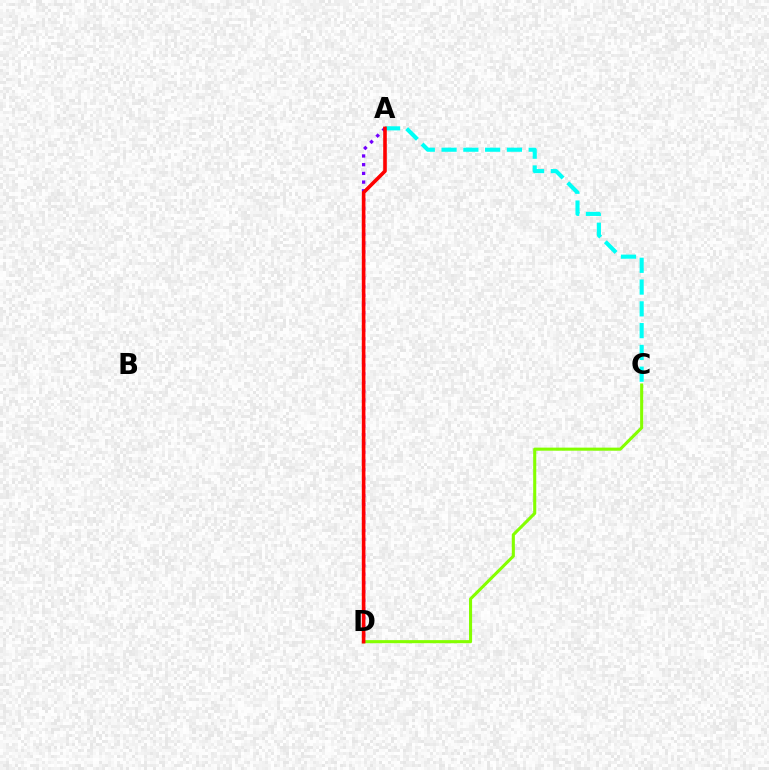{('C', 'D'): [{'color': '#84ff00', 'line_style': 'solid', 'thickness': 2.21}], ('A', 'C'): [{'color': '#00fff6', 'line_style': 'dashed', 'thickness': 2.96}], ('A', 'D'): [{'color': '#7200ff', 'line_style': 'dotted', 'thickness': 2.37}, {'color': '#ff0000', 'line_style': 'solid', 'thickness': 2.59}]}